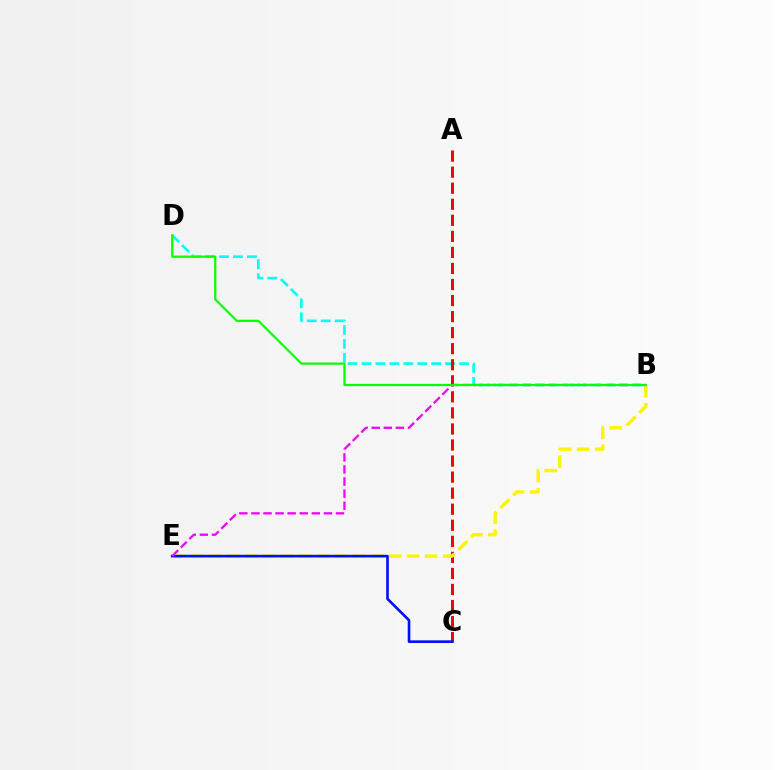{('B', 'D'): [{'color': '#00fff6', 'line_style': 'dashed', 'thickness': 1.89}, {'color': '#08ff00', 'line_style': 'solid', 'thickness': 1.59}], ('A', 'C'): [{'color': '#ff0000', 'line_style': 'dashed', 'thickness': 2.18}], ('B', 'E'): [{'color': '#fcf500', 'line_style': 'dashed', 'thickness': 2.44}, {'color': '#ee00ff', 'line_style': 'dashed', 'thickness': 1.64}], ('C', 'E'): [{'color': '#0010ff', 'line_style': 'solid', 'thickness': 1.9}]}